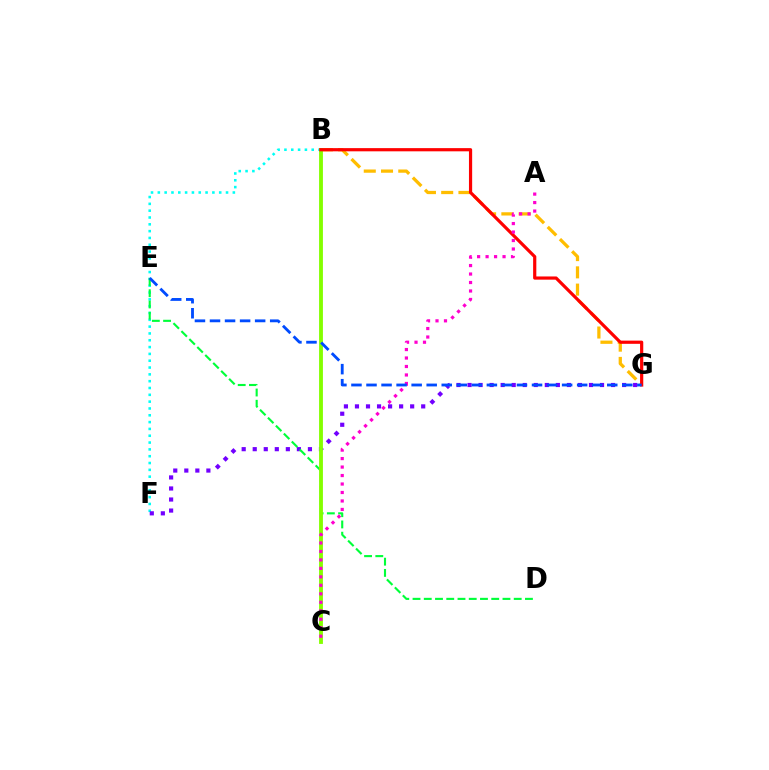{('B', 'G'): [{'color': '#ffbd00', 'line_style': 'dashed', 'thickness': 2.34}, {'color': '#ff0000', 'line_style': 'solid', 'thickness': 2.3}], ('B', 'F'): [{'color': '#00fff6', 'line_style': 'dotted', 'thickness': 1.85}], ('F', 'G'): [{'color': '#7200ff', 'line_style': 'dotted', 'thickness': 3.0}], ('D', 'E'): [{'color': '#00ff39', 'line_style': 'dashed', 'thickness': 1.53}], ('B', 'C'): [{'color': '#84ff00', 'line_style': 'solid', 'thickness': 2.77}], ('A', 'C'): [{'color': '#ff00cf', 'line_style': 'dotted', 'thickness': 2.3}], ('E', 'G'): [{'color': '#004bff', 'line_style': 'dashed', 'thickness': 2.04}]}